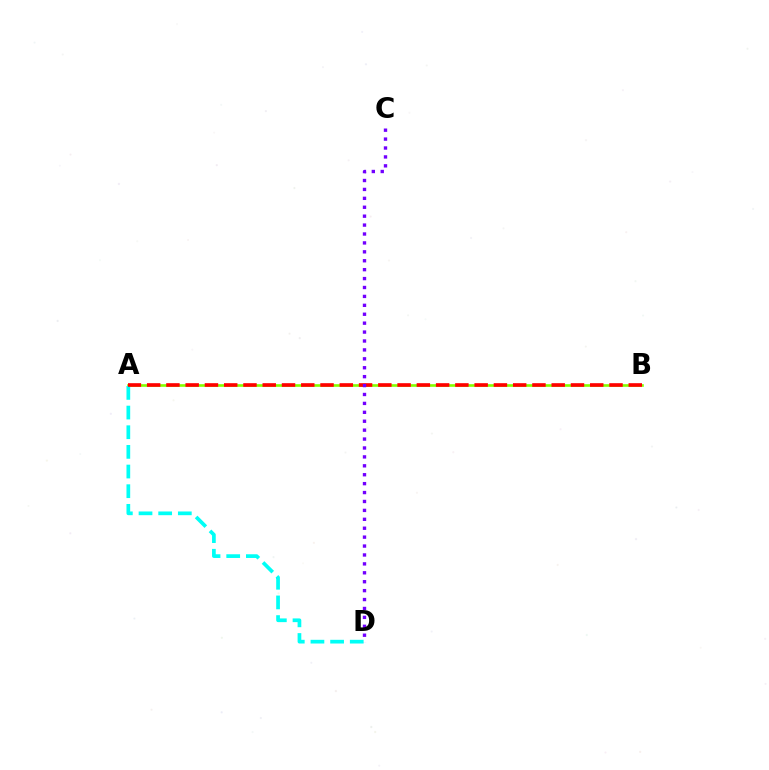{('A', 'B'): [{'color': '#84ff00', 'line_style': 'solid', 'thickness': 1.9}, {'color': '#ff0000', 'line_style': 'dashed', 'thickness': 2.62}], ('A', 'D'): [{'color': '#00fff6', 'line_style': 'dashed', 'thickness': 2.67}], ('C', 'D'): [{'color': '#7200ff', 'line_style': 'dotted', 'thickness': 2.42}]}